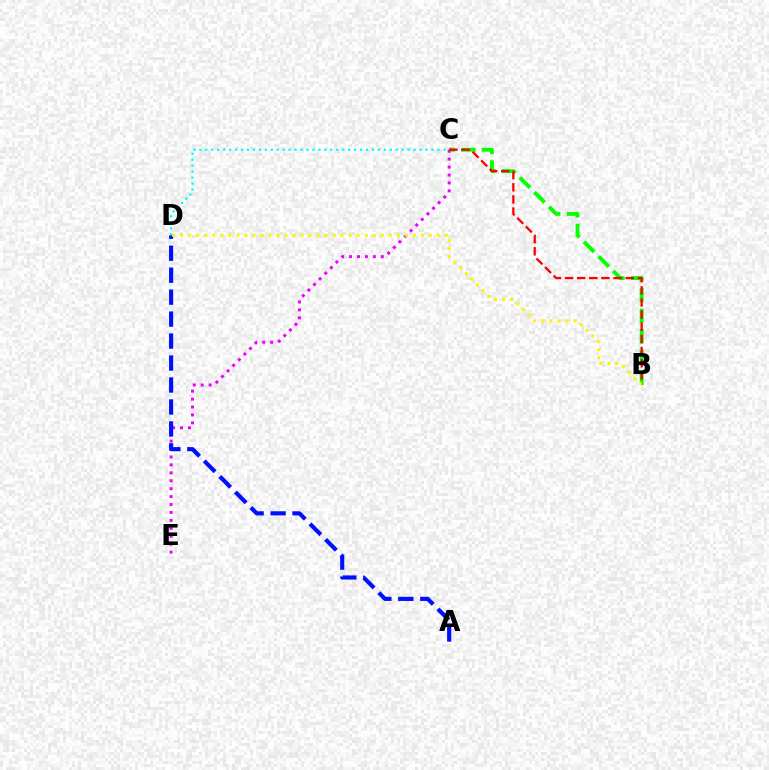{('B', 'C'): [{'color': '#08ff00', 'line_style': 'dashed', 'thickness': 2.81}, {'color': '#ff0000', 'line_style': 'dashed', 'thickness': 1.65}], ('C', 'E'): [{'color': '#ee00ff', 'line_style': 'dotted', 'thickness': 2.15}], ('A', 'D'): [{'color': '#0010ff', 'line_style': 'dashed', 'thickness': 2.98}], ('B', 'D'): [{'color': '#fcf500', 'line_style': 'dotted', 'thickness': 2.18}], ('C', 'D'): [{'color': '#00fff6', 'line_style': 'dotted', 'thickness': 1.62}]}